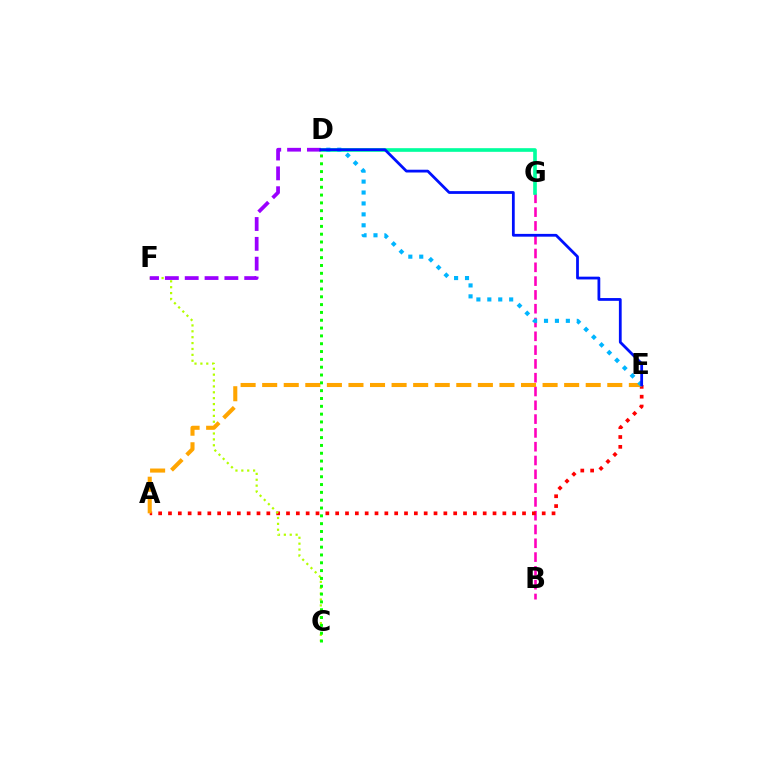{('B', 'G'): [{'color': '#ff00bd', 'line_style': 'dashed', 'thickness': 1.87}], ('A', 'E'): [{'color': '#ff0000', 'line_style': 'dotted', 'thickness': 2.67}, {'color': '#ffa500', 'line_style': 'dashed', 'thickness': 2.93}], ('C', 'F'): [{'color': '#b3ff00', 'line_style': 'dotted', 'thickness': 1.6}], ('D', 'G'): [{'color': '#00ff9d', 'line_style': 'solid', 'thickness': 2.63}], ('D', 'F'): [{'color': '#9b00ff', 'line_style': 'dashed', 'thickness': 2.69}], ('D', 'E'): [{'color': '#00b5ff', 'line_style': 'dotted', 'thickness': 2.97}, {'color': '#0010ff', 'line_style': 'solid', 'thickness': 2.0}], ('C', 'D'): [{'color': '#08ff00', 'line_style': 'dotted', 'thickness': 2.13}]}